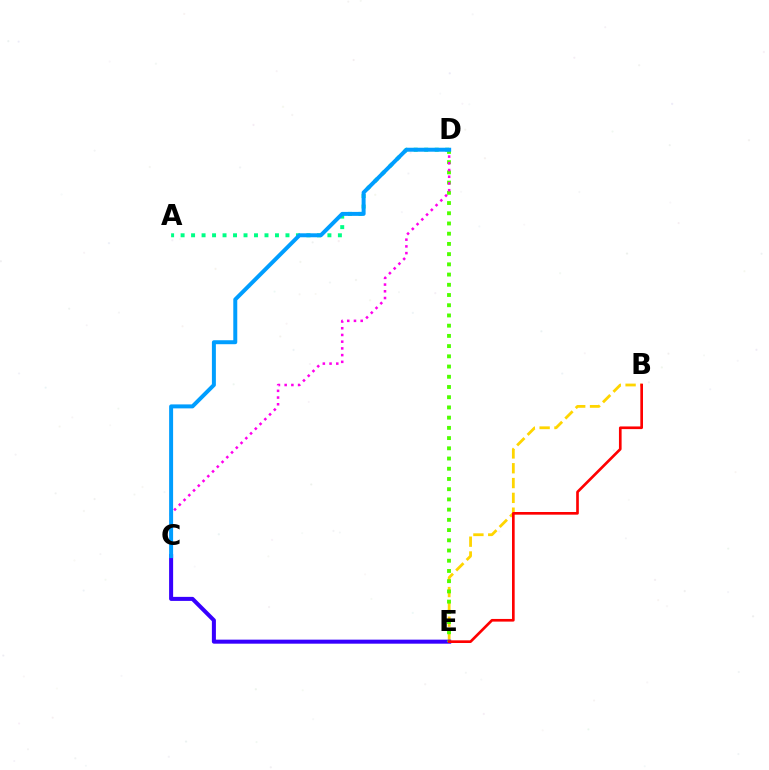{('B', 'E'): [{'color': '#ffd500', 'line_style': 'dashed', 'thickness': 2.01}, {'color': '#ff0000', 'line_style': 'solid', 'thickness': 1.92}], ('C', 'E'): [{'color': '#3700ff', 'line_style': 'solid', 'thickness': 2.9}], ('D', 'E'): [{'color': '#4fff00', 'line_style': 'dotted', 'thickness': 2.78}], ('A', 'D'): [{'color': '#00ff86', 'line_style': 'dotted', 'thickness': 2.85}], ('C', 'D'): [{'color': '#ff00ed', 'line_style': 'dotted', 'thickness': 1.83}, {'color': '#009eff', 'line_style': 'solid', 'thickness': 2.86}]}